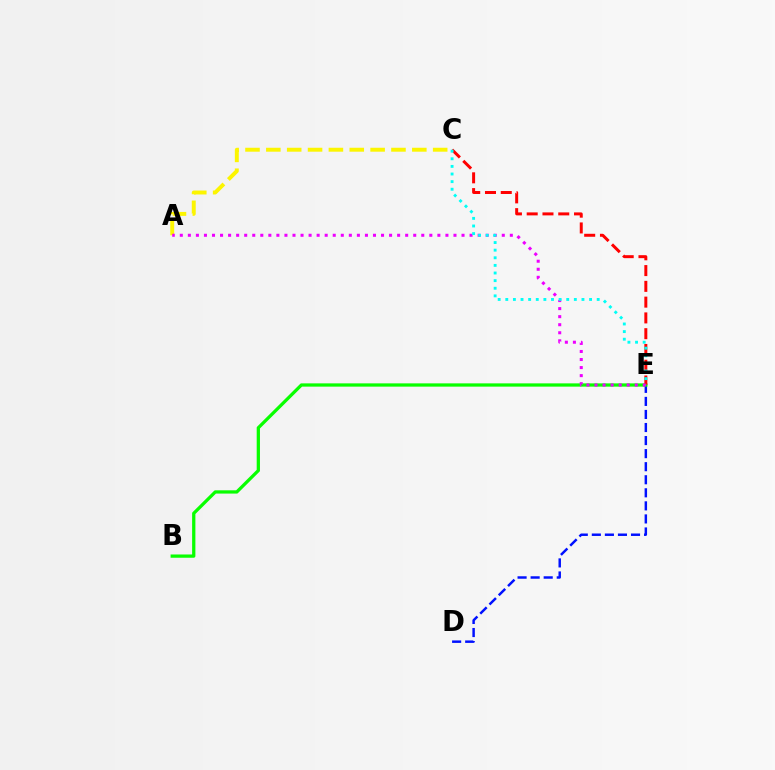{('A', 'C'): [{'color': '#fcf500', 'line_style': 'dashed', 'thickness': 2.83}], ('D', 'E'): [{'color': '#0010ff', 'line_style': 'dashed', 'thickness': 1.77}], ('B', 'E'): [{'color': '#08ff00', 'line_style': 'solid', 'thickness': 2.35}], ('C', 'E'): [{'color': '#ff0000', 'line_style': 'dashed', 'thickness': 2.14}, {'color': '#00fff6', 'line_style': 'dotted', 'thickness': 2.07}], ('A', 'E'): [{'color': '#ee00ff', 'line_style': 'dotted', 'thickness': 2.19}]}